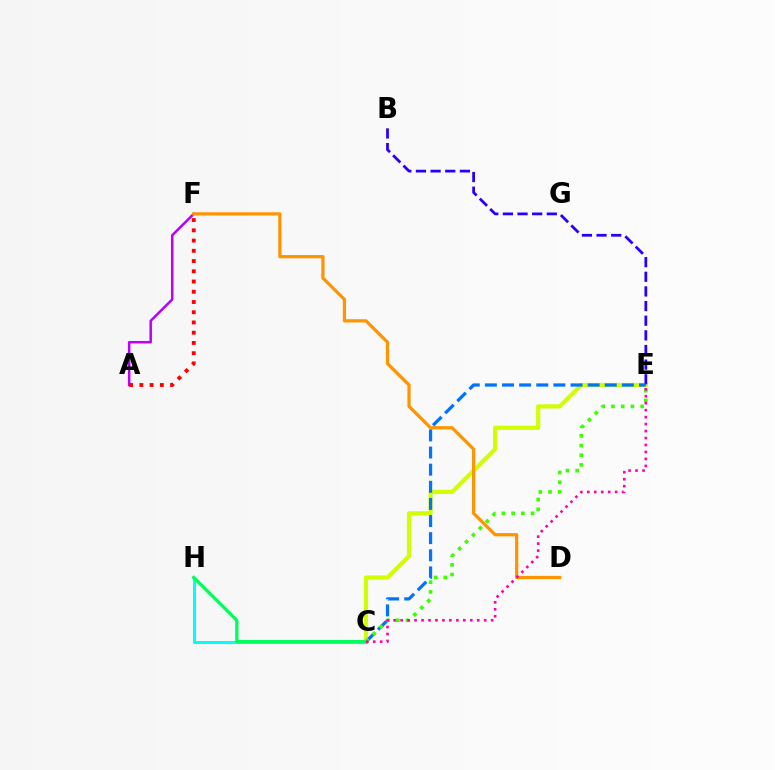{('C', 'E'): [{'color': '#d1ff00', 'line_style': 'solid', 'thickness': 2.99}, {'color': '#0074ff', 'line_style': 'dashed', 'thickness': 2.33}, {'color': '#3dff00', 'line_style': 'dotted', 'thickness': 2.64}, {'color': '#ff00ac', 'line_style': 'dotted', 'thickness': 1.89}], ('A', 'F'): [{'color': '#b900ff', 'line_style': 'solid', 'thickness': 1.8}, {'color': '#ff0000', 'line_style': 'dotted', 'thickness': 2.78}], ('C', 'H'): [{'color': '#00fff6', 'line_style': 'solid', 'thickness': 2.14}, {'color': '#00ff5c', 'line_style': 'solid', 'thickness': 2.39}], ('B', 'E'): [{'color': '#2500ff', 'line_style': 'dashed', 'thickness': 1.99}], ('D', 'F'): [{'color': '#ff9400', 'line_style': 'solid', 'thickness': 2.33}]}